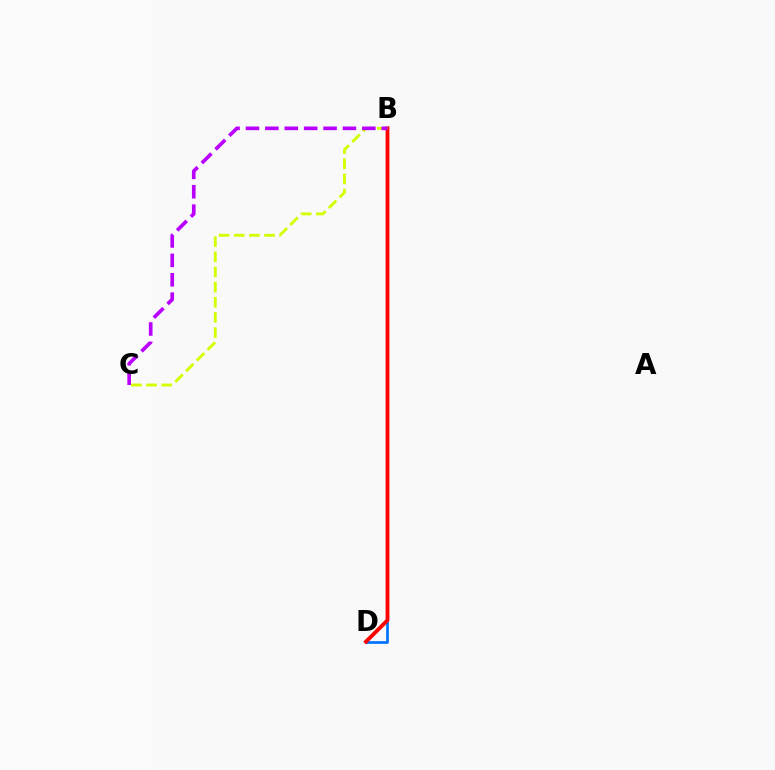{('B', 'D'): [{'color': '#0074ff', 'line_style': 'solid', 'thickness': 1.96}, {'color': '#00ff5c', 'line_style': 'solid', 'thickness': 2.06}, {'color': '#ff0000', 'line_style': 'solid', 'thickness': 2.75}], ('B', 'C'): [{'color': '#d1ff00', 'line_style': 'dashed', 'thickness': 2.06}, {'color': '#b900ff', 'line_style': 'dashed', 'thickness': 2.64}]}